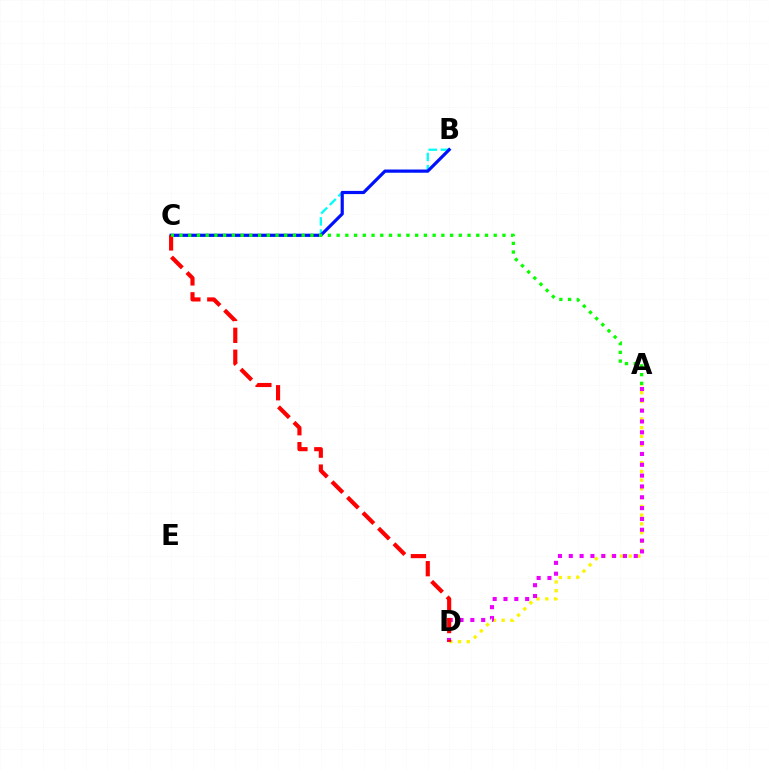{('A', 'D'): [{'color': '#fcf500', 'line_style': 'dotted', 'thickness': 2.38}, {'color': '#ee00ff', 'line_style': 'dotted', 'thickness': 2.94}], ('B', 'C'): [{'color': '#00fff6', 'line_style': 'dashed', 'thickness': 1.66}, {'color': '#0010ff', 'line_style': 'solid', 'thickness': 2.3}], ('C', 'D'): [{'color': '#ff0000', 'line_style': 'dashed', 'thickness': 2.98}], ('A', 'C'): [{'color': '#08ff00', 'line_style': 'dotted', 'thickness': 2.37}]}